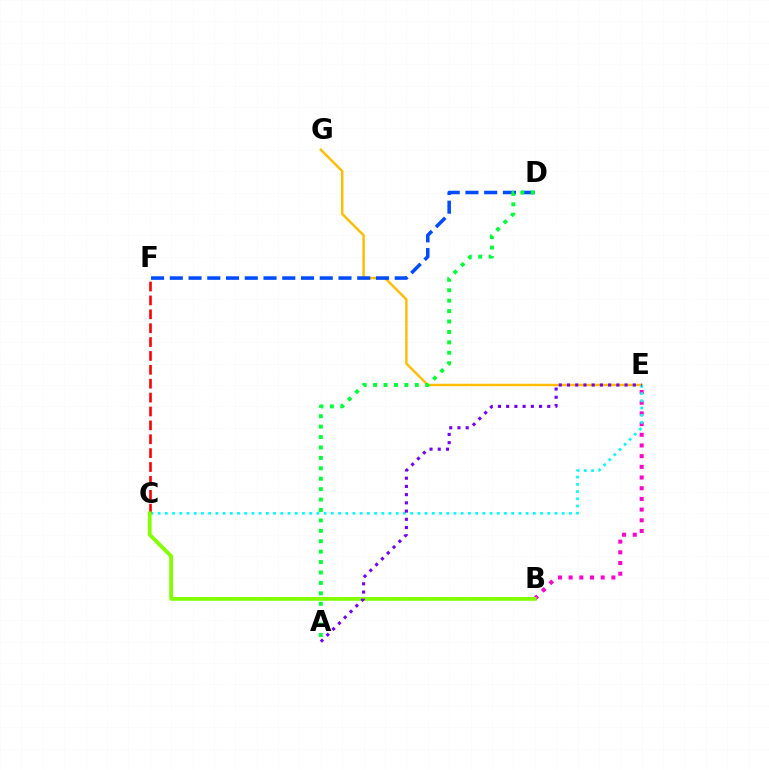{('B', 'E'): [{'color': '#ff00cf', 'line_style': 'dotted', 'thickness': 2.9}], ('E', 'G'): [{'color': '#ffbd00', 'line_style': 'solid', 'thickness': 1.77}], ('D', 'F'): [{'color': '#004bff', 'line_style': 'dashed', 'thickness': 2.55}], ('C', 'E'): [{'color': '#00fff6', 'line_style': 'dotted', 'thickness': 1.96}], ('A', 'D'): [{'color': '#00ff39', 'line_style': 'dotted', 'thickness': 2.83}], ('C', 'F'): [{'color': '#ff0000', 'line_style': 'dashed', 'thickness': 1.89}], ('B', 'C'): [{'color': '#84ff00', 'line_style': 'solid', 'thickness': 2.74}], ('A', 'E'): [{'color': '#7200ff', 'line_style': 'dotted', 'thickness': 2.23}]}